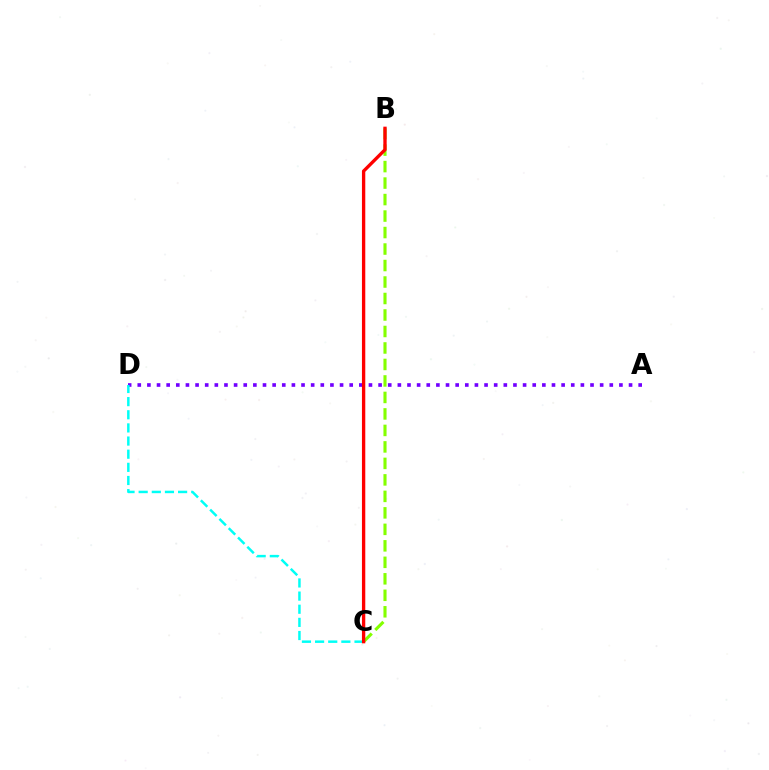{('B', 'C'): [{'color': '#84ff00', 'line_style': 'dashed', 'thickness': 2.24}, {'color': '#ff0000', 'line_style': 'solid', 'thickness': 2.4}], ('A', 'D'): [{'color': '#7200ff', 'line_style': 'dotted', 'thickness': 2.62}], ('C', 'D'): [{'color': '#00fff6', 'line_style': 'dashed', 'thickness': 1.79}]}